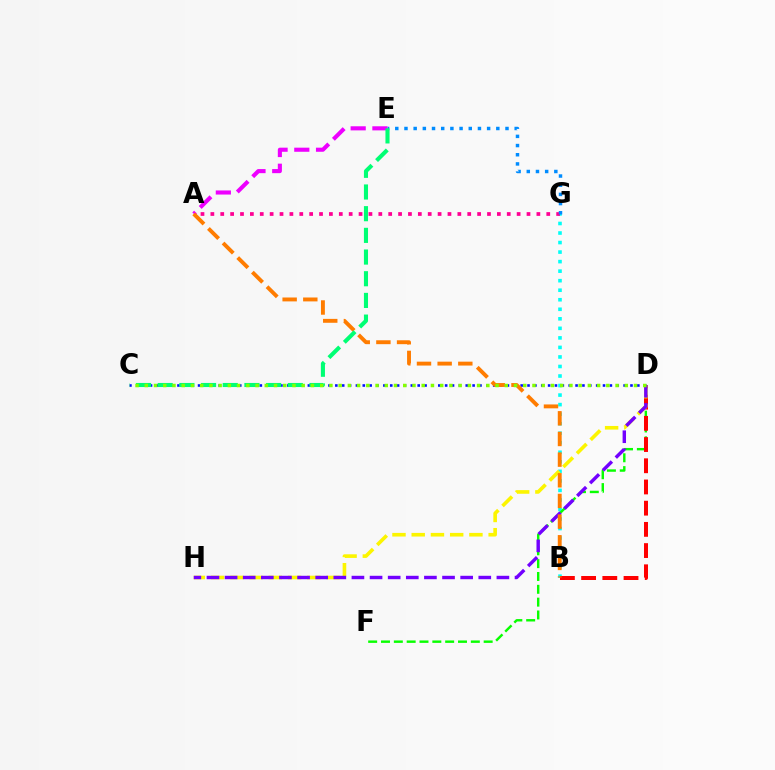{('B', 'G'): [{'color': '#00fff6', 'line_style': 'dotted', 'thickness': 2.59}], ('D', 'F'): [{'color': '#08ff00', 'line_style': 'dashed', 'thickness': 1.74}], ('C', 'D'): [{'color': '#0010ff', 'line_style': 'dotted', 'thickness': 1.86}, {'color': '#84ff00', 'line_style': 'dotted', 'thickness': 2.51}], ('A', 'G'): [{'color': '#ff0094', 'line_style': 'dotted', 'thickness': 2.68}], ('E', 'G'): [{'color': '#008cff', 'line_style': 'dotted', 'thickness': 2.5}], ('A', 'E'): [{'color': '#ee00ff', 'line_style': 'dashed', 'thickness': 2.95}], ('B', 'D'): [{'color': '#ff0000', 'line_style': 'dashed', 'thickness': 2.88}], ('D', 'H'): [{'color': '#fcf500', 'line_style': 'dashed', 'thickness': 2.61}, {'color': '#7200ff', 'line_style': 'dashed', 'thickness': 2.46}], ('A', 'B'): [{'color': '#ff7c00', 'line_style': 'dashed', 'thickness': 2.81}], ('C', 'E'): [{'color': '#00ff74', 'line_style': 'dashed', 'thickness': 2.95}]}